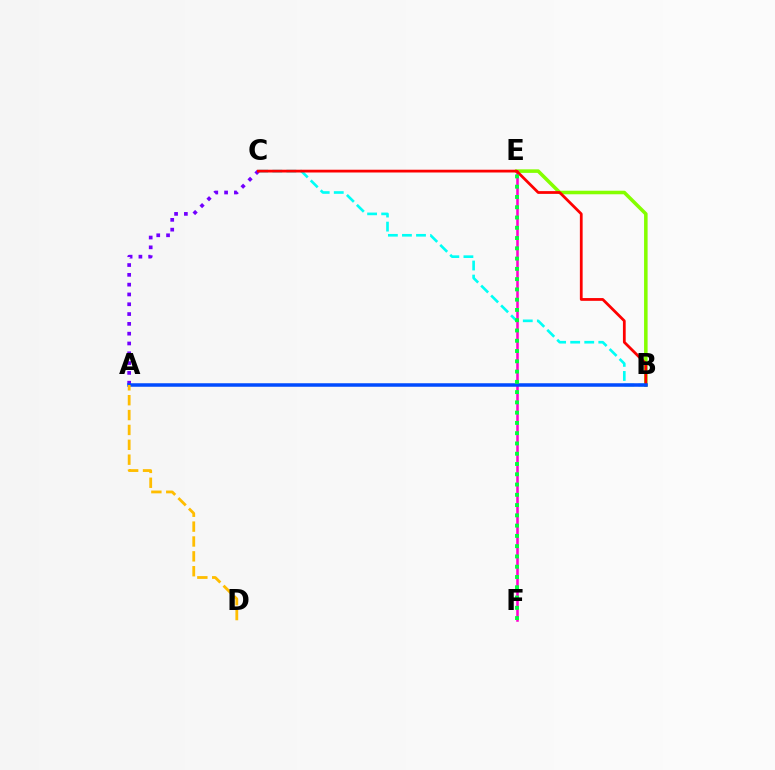{('B', 'C'): [{'color': '#00fff6', 'line_style': 'dashed', 'thickness': 1.91}, {'color': '#ff0000', 'line_style': 'solid', 'thickness': 1.99}], ('A', 'C'): [{'color': '#7200ff', 'line_style': 'dotted', 'thickness': 2.66}], ('B', 'E'): [{'color': '#84ff00', 'line_style': 'solid', 'thickness': 2.55}], ('E', 'F'): [{'color': '#ff00cf', 'line_style': 'solid', 'thickness': 1.84}, {'color': '#00ff39', 'line_style': 'dotted', 'thickness': 2.79}], ('A', 'B'): [{'color': '#004bff', 'line_style': 'solid', 'thickness': 2.53}], ('A', 'D'): [{'color': '#ffbd00', 'line_style': 'dashed', 'thickness': 2.02}]}